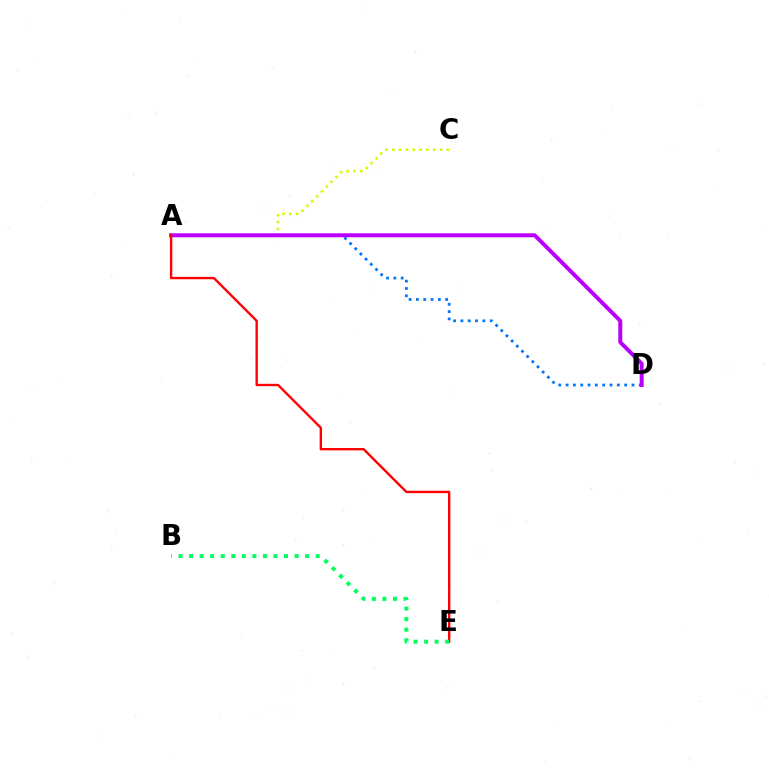{('A', 'C'): [{'color': '#d1ff00', 'line_style': 'dotted', 'thickness': 1.85}], ('A', 'D'): [{'color': '#0074ff', 'line_style': 'dotted', 'thickness': 1.99}, {'color': '#b900ff', 'line_style': 'solid', 'thickness': 2.86}], ('A', 'E'): [{'color': '#ff0000', 'line_style': 'solid', 'thickness': 1.7}], ('B', 'E'): [{'color': '#00ff5c', 'line_style': 'dotted', 'thickness': 2.87}]}